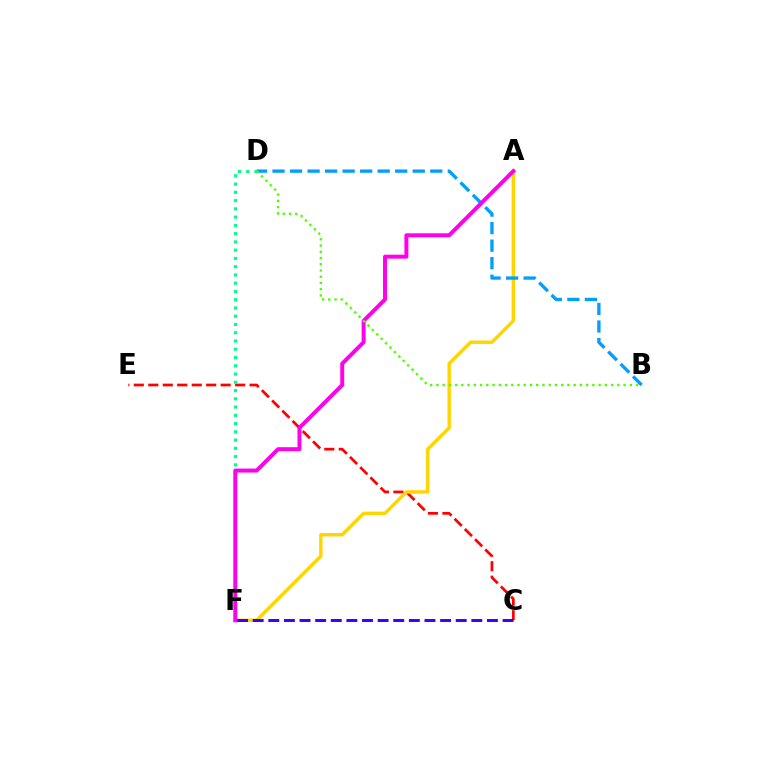{('C', 'E'): [{'color': '#ff0000', 'line_style': 'dashed', 'thickness': 1.97}], ('A', 'F'): [{'color': '#ffd500', 'line_style': 'solid', 'thickness': 2.46}, {'color': '#ff00ed', 'line_style': 'solid', 'thickness': 2.85}], ('D', 'F'): [{'color': '#00ff86', 'line_style': 'dotted', 'thickness': 2.24}], ('B', 'D'): [{'color': '#009eff', 'line_style': 'dashed', 'thickness': 2.38}, {'color': '#4fff00', 'line_style': 'dotted', 'thickness': 1.7}], ('C', 'F'): [{'color': '#3700ff', 'line_style': 'dashed', 'thickness': 2.12}]}